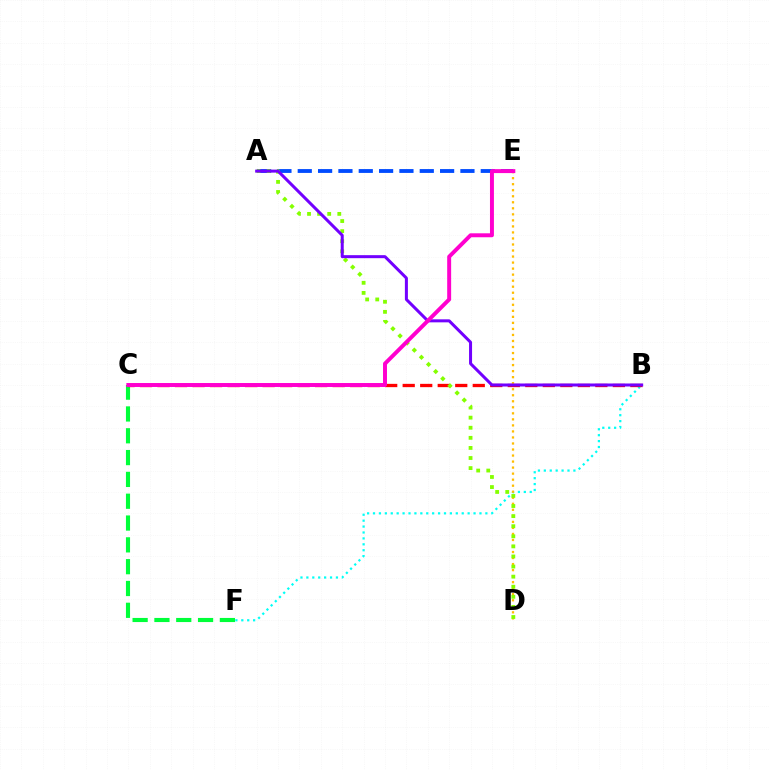{('A', 'E'): [{'color': '#004bff', 'line_style': 'dashed', 'thickness': 2.76}], ('B', 'F'): [{'color': '#00fff6', 'line_style': 'dotted', 'thickness': 1.61}], ('C', 'F'): [{'color': '#00ff39', 'line_style': 'dashed', 'thickness': 2.96}], ('B', 'C'): [{'color': '#ff0000', 'line_style': 'dashed', 'thickness': 2.38}], ('D', 'E'): [{'color': '#ffbd00', 'line_style': 'dotted', 'thickness': 1.64}], ('A', 'D'): [{'color': '#84ff00', 'line_style': 'dotted', 'thickness': 2.74}], ('A', 'B'): [{'color': '#7200ff', 'line_style': 'solid', 'thickness': 2.17}], ('C', 'E'): [{'color': '#ff00cf', 'line_style': 'solid', 'thickness': 2.84}]}